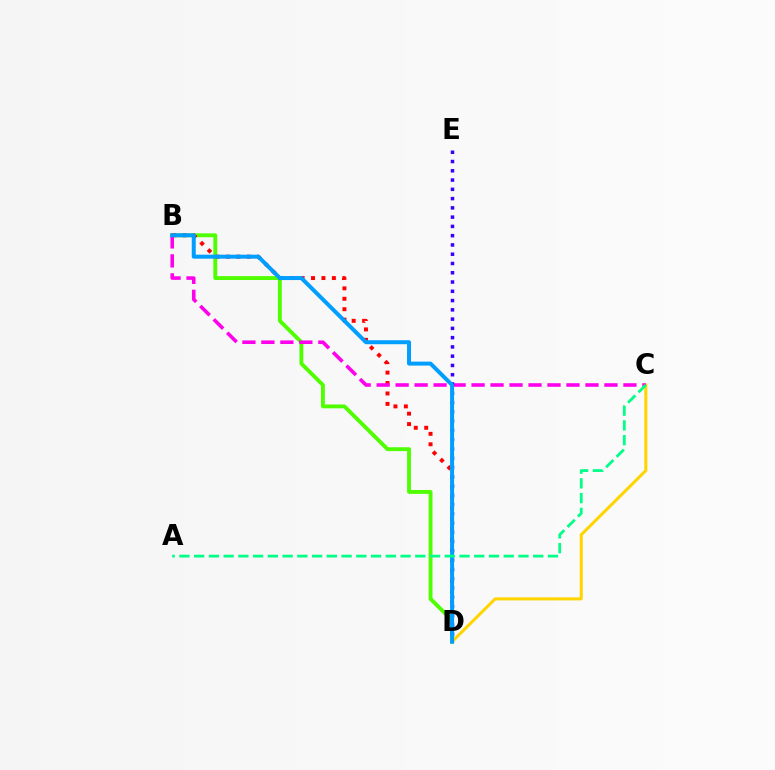{('B', 'D'): [{'color': '#4fff00', 'line_style': 'solid', 'thickness': 2.78}, {'color': '#ff0000', 'line_style': 'dotted', 'thickness': 2.83}, {'color': '#009eff', 'line_style': 'solid', 'thickness': 2.86}], ('C', 'D'): [{'color': '#ffd500', 'line_style': 'solid', 'thickness': 2.18}], ('B', 'C'): [{'color': '#ff00ed', 'line_style': 'dashed', 'thickness': 2.58}], ('D', 'E'): [{'color': '#3700ff', 'line_style': 'dotted', 'thickness': 2.52}], ('A', 'C'): [{'color': '#00ff86', 'line_style': 'dashed', 'thickness': 2.0}]}